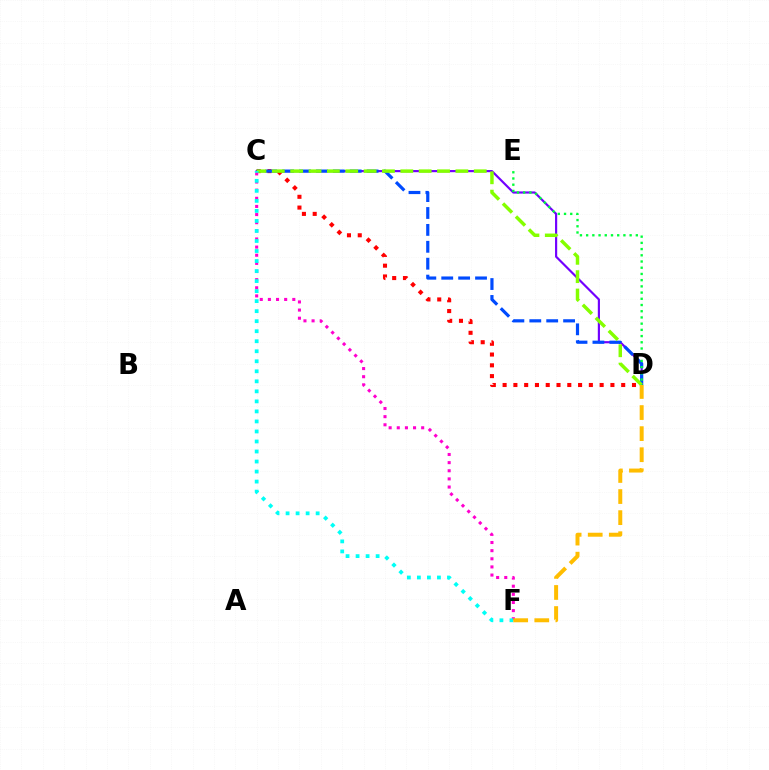{('C', 'D'): [{'color': '#7200ff', 'line_style': 'solid', 'thickness': 1.56}, {'color': '#ff0000', 'line_style': 'dotted', 'thickness': 2.93}, {'color': '#004bff', 'line_style': 'dashed', 'thickness': 2.3}, {'color': '#84ff00', 'line_style': 'dashed', 'thickness': 2.49}], ('C', 'F'): [{'color': '#ff00cf', 'line_style': 'dotted', 'thickness': 2.21}, {'color': '#00fff6', 'line_style': 'dotted', 'thickness': 2.72}], ('D', 'E'): [{'color': '#00ff39', 'line_style': 'dotted', 'thickness': 1.69}], ('D', 'F'): [{'color': '#ffbd00', 'line_style': 'dashed', 'thickness': 2.86}]}